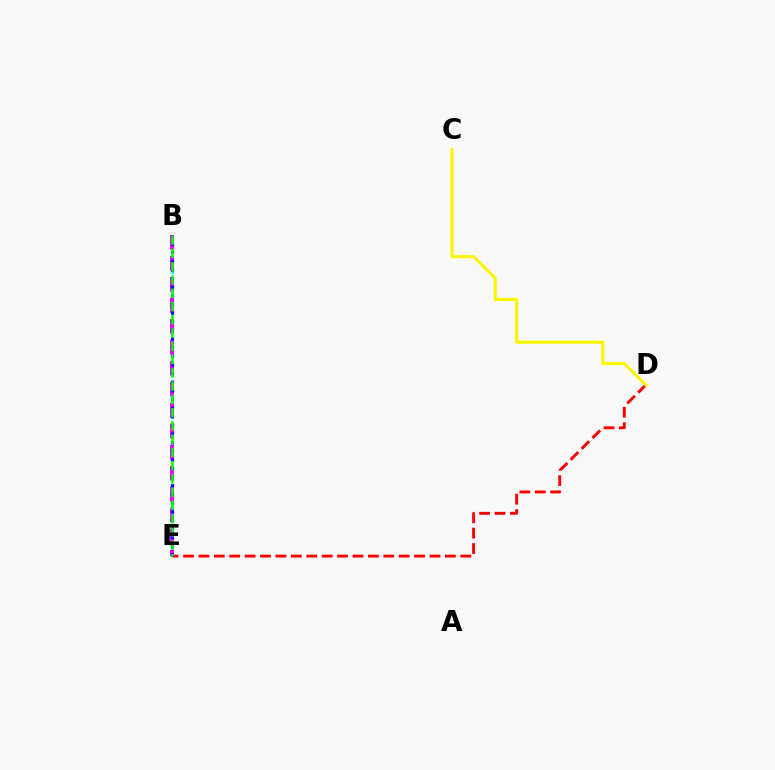{('B', 'E'): [{'color': '#00fff6', 'line_style': 'dotted', 'thickness': 1.87}, {'color': '#ee00ff', 'line_style': 'dashed', 'thickness': 2.85}, {'color': '#0010ff', 'line_style': 'dotted', 'thickness': 2.35}, {'color': '#08ff00', 'line_style': 'dashed', 'thickness': 1.8}], ('D', 'E'): [{'color': '#ff0000', 'line_style': 'dashed', 'thickness': 2.09}], ('C', 'D'): [{'color': '#fcf500', 'line_style': 'solid', 'thickness': 2.21}]}